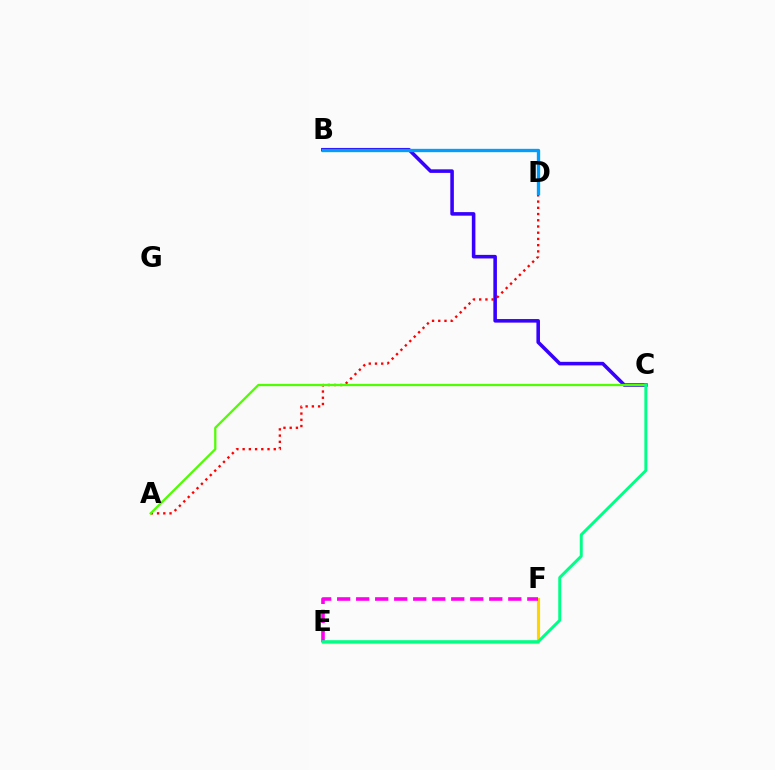{('E', 'F'): [{'color': '#ffd500', 'line_style': 'solid', 'thickness': 2.26}, {'color': '#ff00ed', 'line_style': 'dashed', 'thickness': 2.58}], ('B', 'C'): [{'color': '#3700ff', 'line_style': 'solid', 'thickness': 2.56}], ('A', 'D'): [{'color': '#ff0000', 'line_style': 'dotted', 'thickness': 1.69}], ('A', 'C'): [{'color': '#4fff00', 'line_style': 'solid', 'thickness': 1.63}], ('C', 'E'): [{'color': '#00ff86', 'line_style': 'solid', 'thickness': 2.12}], ('B', 'D'): [{'color': '#009eff', 'line_style': 'solid', 'thickness': 2.4}]}